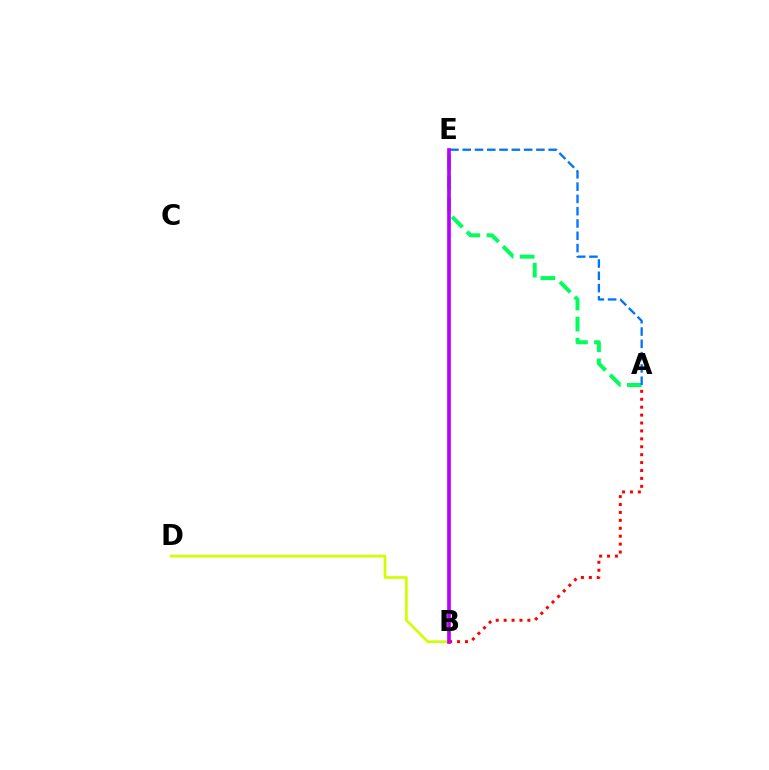{('A', 'E'): [{'color': '#00ff5c', 'line_style': 'dashed', 'thickness': 2.86}, {'color': '#0074ff', 'line_style': 'dashed', 'thickness': 1.67}], ('B', 'D'): [{'color': '#d1ff00', 'line_style': 'solid', 'thickness': 1.95}], ('A', 'B'): [{'color': '#ff0000', 'line_style': 'dotted', 'thickness': 2.15}], ('B', 'E'): [{'color': '#b900ff', 'line_style': 'solid', 'thickness': 2.65}]}